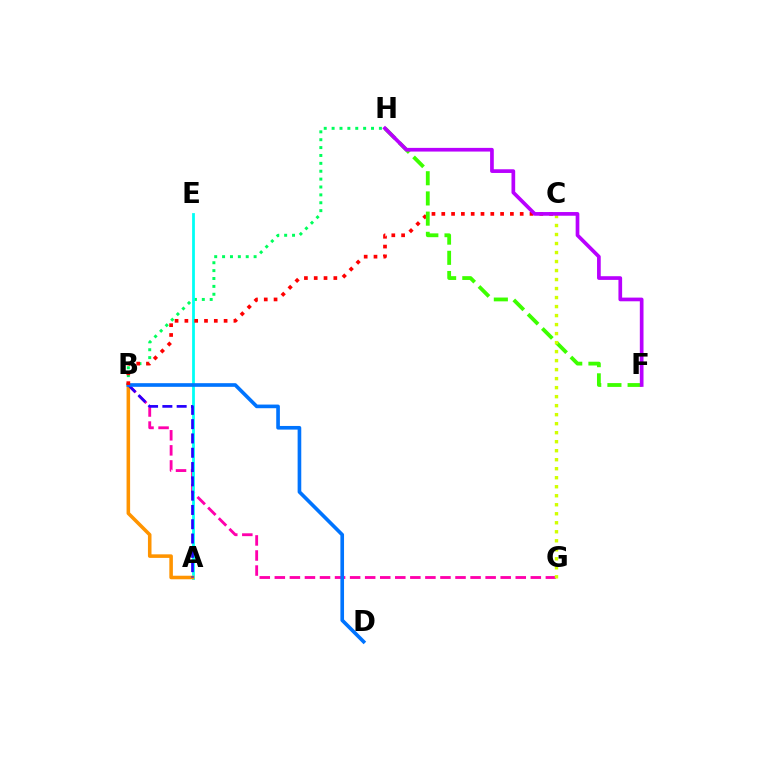{('B', 'G'): [{'color': '#ff00ac', 'line_style': 'dashed', 'thickness': 2.05}], ('B', 'H'): [{'color': '#00ff5c', 'line_style': 'dotted', 'thickness': 2.14}], ('A', 'E'): [{'color': '#00fff6', 'line_style': 'solid', 'thickness': 2.01}], ('A', 'B'): [{'color': '#ff9400', 'line_style': 'solid', 'thickness': 2.56}, {'color': '#2500ff', 'line_style': 'dashed', 'thickness': 1.94}], ('B', 'D'): [{'color': '#0074ff', 'line_style': 'solid', 'thickness': 2.62}], ('B', 'C'): [{'color': '#ff0000', 'line_style': 'dotted', 'thickness': 2.66}], ('F', 'H'): [{'color': '#3dff00', 'line_style': 'dashed', 'thickness': 2.74}, {'color': '#b900ff', 'line_style': 'solid', 'thickness': 2.66}], ('C', 'G'): [{'color': '#d1ff00', 'line_style': 'dotted', 'thickness': 2.45}]}